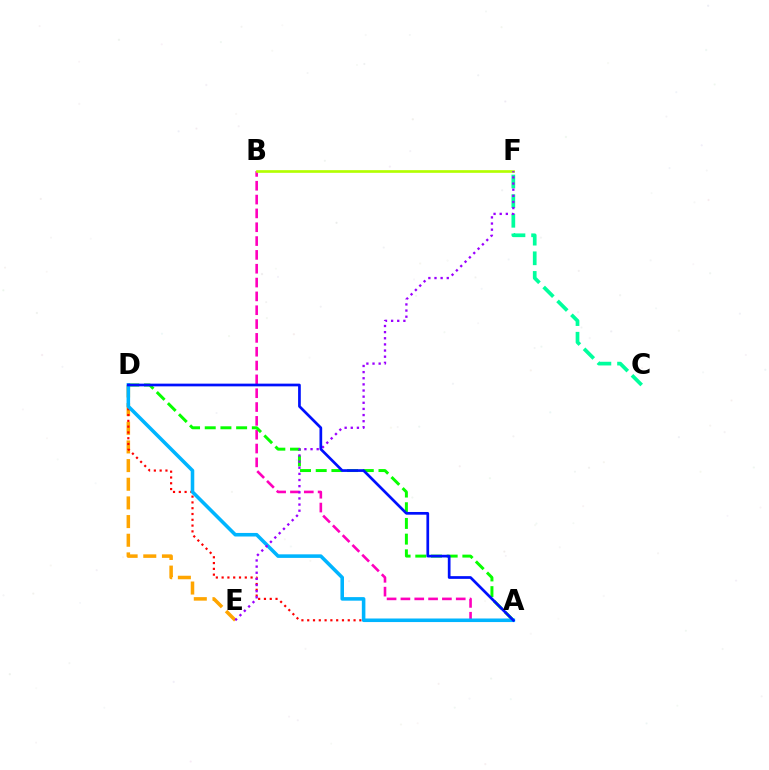{('A', 'B'): [{'color': '#ff00bd', 'line_style': 'dashed', 'thickness': 1.88}], ('D', 'E'): [{'color': '#ffa500', 'line_style': 'dashed', 'thickness': 2.53}], ('B', 'F'): [{'color': '#b3ff00', 'line_style': 'solid', 'thickness': 1.92}], ('A', 'D'): [{'color': '#08ff00', 'line_style': 'dashed', 'thickness': 2.13}, {'color': '#ff0000', 'line_style': 'dotted', 'thickness': 1.57}, {'color': '#00b5ff', 'line_style': 'solid', 'thickness': 2.56}, {'color': '#0010ff', 'line_style': 'solid', 'thickness': 1.95}], ('C', 'F'): [{'color': '#00ff9d', 'line_style': 'dashed', 'thickness': 2.67}], ('E', 'F'): [{'color': '#9b00ff', 'line_style': 'dotted', 'thickness': 1.67}]}